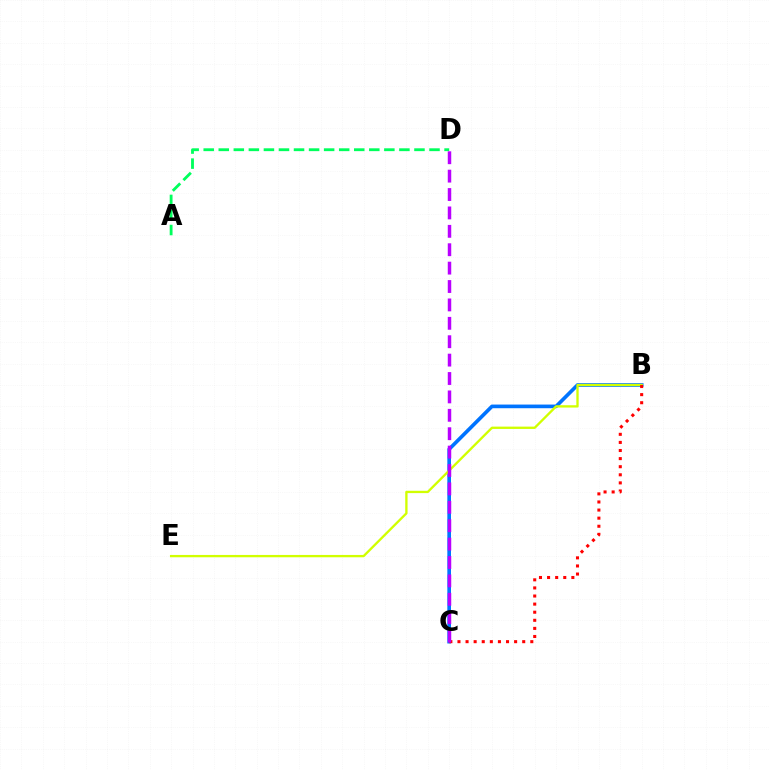{('B', 'C'): [{'color': '#0074ff', 'line_style': 'solid', 'thickness': 2.64}, {'color': '#ff0000', 'line_style': 'dotted', 'thickness': 2.2}], ('A', 'D'): [{'color': '#00ff5c', 'line_style': 'dashed', 'thickness': 2.05}], ('B', 'E'): [{'color': '#d1ff00', 'line_style': 'solid', 'thickness': 1.68}], ('C', 'D'): [{'color': '#b900ff', 'line_style': 'dashed', 'thickness': 2.5}]}